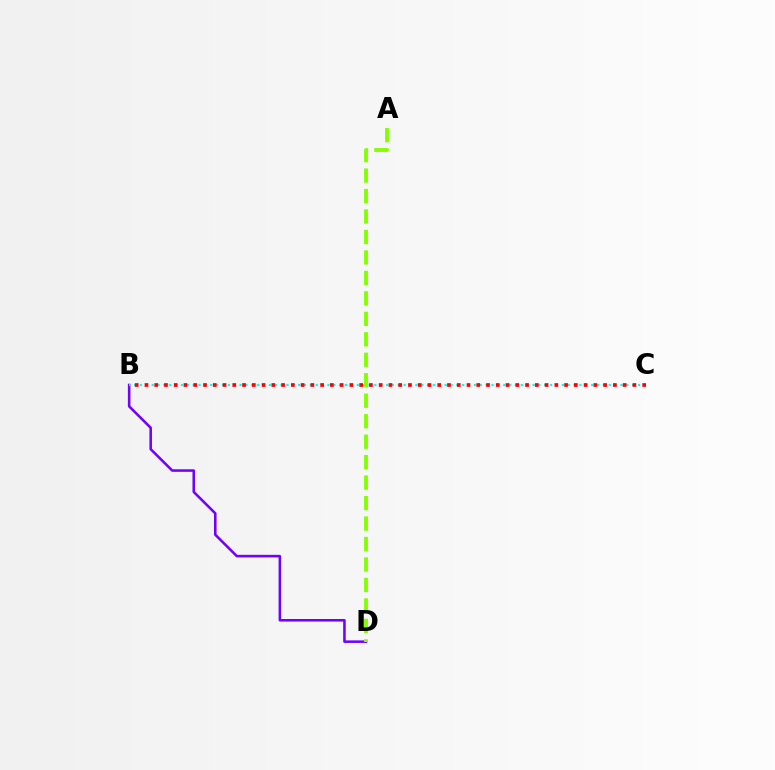{('B', 'D'): [{'color': '#7200ff', 'line_style': 'solid', 'thickness': 1.84}], ('B', 'C'): [{'color': '#00fff6', 'line_style': 'dotted', 'thickness': 1.59}, {'color': '#ff0000', 'line_style': 'dotted', 'thickness': 2.65}], ('A', 'D'): [{'color': '#84ff00', 'line_style': 'dashed', 'thickness': 2.78}]}